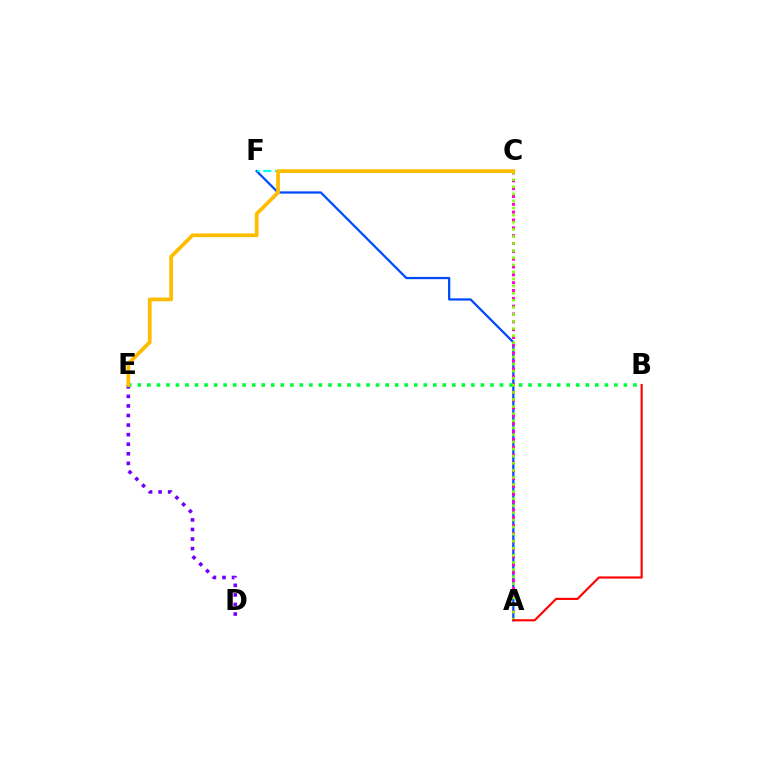{('A', 'F'): [{'color': '#004bff', 'line_style': 'solid', 'thickness': 1.63}], ('D', 'E'): [{'color': '#7200ff', 'line_style': 'dotted', 'thickness': 2.6}], ('A', 'C'): [{'color': '#ff00cf', 'line_style': 'dotted', 'thickness': 2.13}, {'color': '#84ff00', 'line_style': 'dotted', 'thickness': 1.93}], ('C', 'F'): [{'color': '#00fff6', 'line_style': 'dashed', 'thickness': 1.56}], ('B', 'E'): [{'color': '#00ff39', 'line_style': 'dotted', 'thickness': 2.59}], ('A', 'B'): [{'color': '#ff0000', 'line_style': 'solid', 'thickness': 1.54}], ('C', 'E'): [{'color': '#ffbd00', 'line_style': 'solid', 'thickness': 2.7}]}